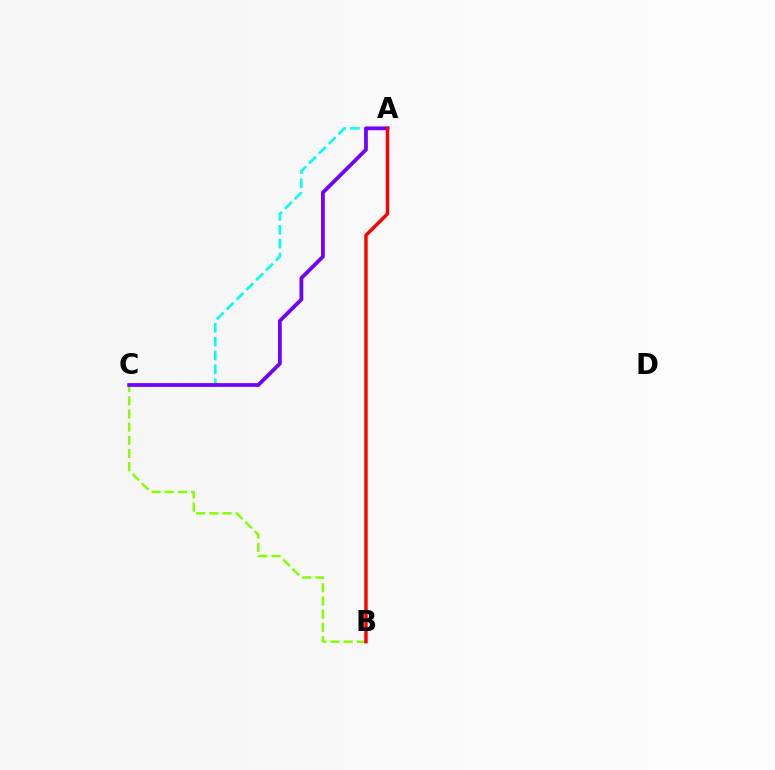{('B', 'C'): [{'color': '#84ff00', 'line_style': 'dashed', 'thickness': 1.79}], ('A', 'C'): [{'color': '#00fff6', 'line_style': 'dashed', 'thickness': 1.88}, {'color': '#7200ff', 'line_style': 'solid', 'thickness': 2.71}], ('A', 'B'): [{'color': '#ff0000', 'line_style': 'solid', 'thickness': 2.48}]}